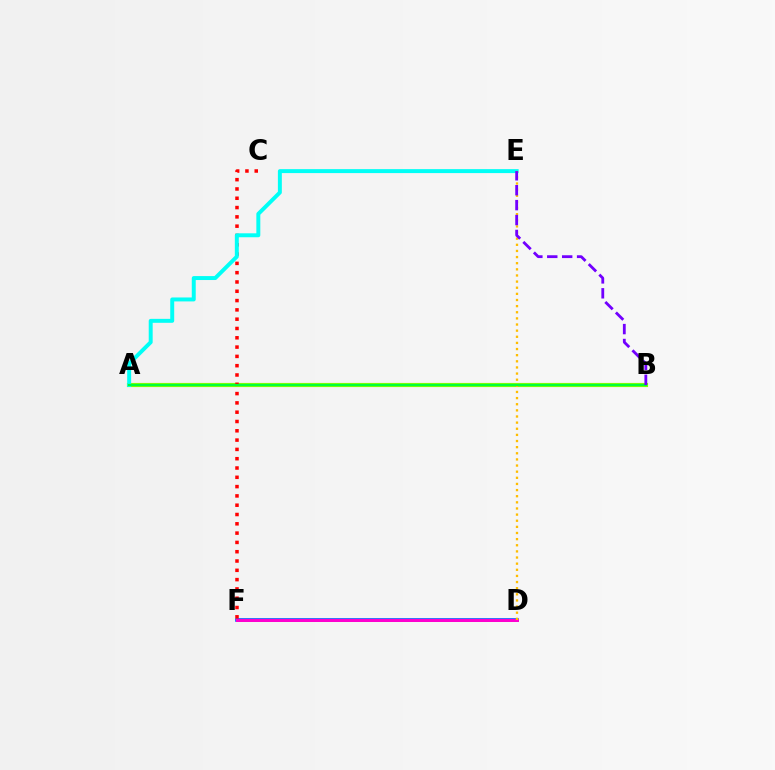{('A', 'B'): [{'color': '#84ff00', 'line_style': 'solid', 'thickness': 2.98}, {'color': '#00ff39', 'line_style': 'solid', 'thickness': 1.6}], ('D', 'F'): [{'color': '#004bff', 'line_style': 'solid', 'thickness': 2.56}, {'color': '#ff00cf', 'line_style': 'solid', 'thickness': 2.14}], ('C', 'F'): [{'color': '#ff0000', 'line_style': 'dotted', 'thickness': 2.53}], ('A', 'E'): [{'color': '#00fff6', 'line_style': 'solid', 'thickness': 2.84}], ('D', 'E'): [{'color': '#ffbd00', 'line_style': 'dotted', 'thickness': 1.67}], ('B', 'E'): [{'color': '#7200ff', 'line_style': 'dashed', 'thickness': 2.03}]}